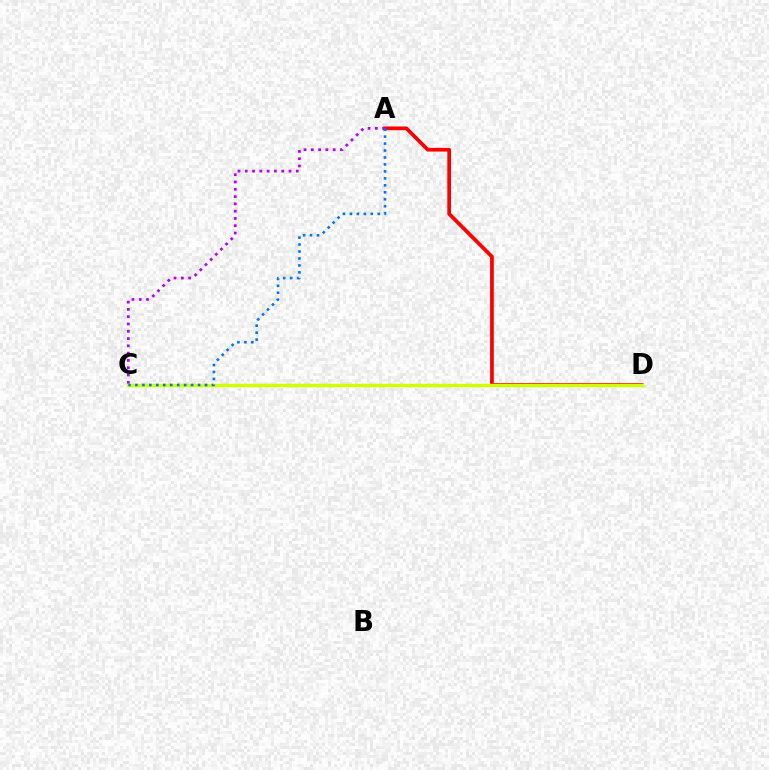{('C', 'D'): [{'color': '#00ff5c', 'line_style': 'dotted', 'thickness': 2.0}, {'color': '#d1ff00', 'line_style': 'solid', 'thickness': 2.47}], ('A', 'D'): [{'color': '#ff0000', 'line_style': 'solid', 'thickness': 2.68}], ('A', 'C'): [{'color': '#b900ff', 'line_style': 'dotted', 'thickness': 1.98}, {'color': '#0074ff', 'line_style': 'dotted', 'thickness': 1.89}]}